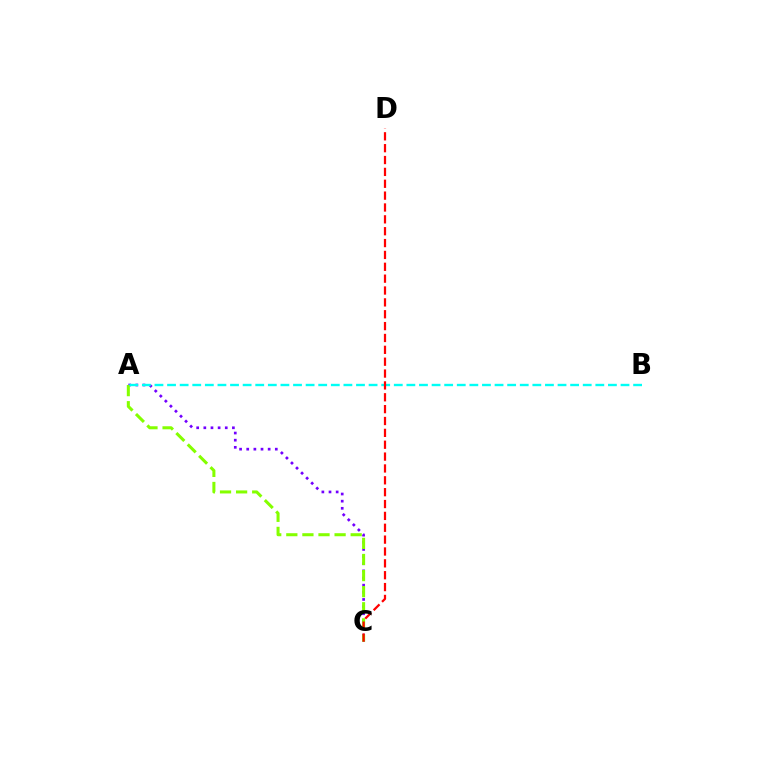{('A', 'C'): [{'color': '#7200ff', 'line_style': 'dotted', 'thickness': 1.94}, {'color': '#84ff00', 'line_style': 'dashed', 'thickness': 2.19}], ('A', 'B'): [{'color': '#00fff6', 'line_style': 'dashed', 'thickness': 1.71}], ('C', 'D'): [{'color': '#ff0000', 'line_style': 'dashed', 'thickness': 1.61}]}